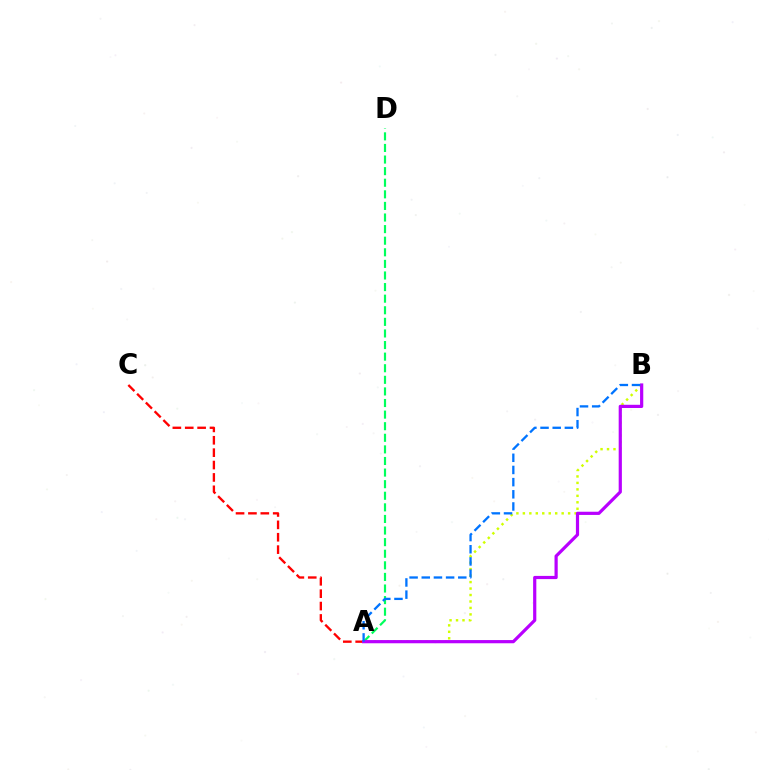{('A', 'B'): [{'color': '#d1ff00', 'line_style': 'dotted', 'thickness': 1.76}, {'color': '#b900ff', 'line_style': 'solid', 'thickness': 2.3}, {'color': '#0074ff', 'line_style': 'dashed', 'thickness': 1.65}], ('A', 'C'): [{'color': '#ff0000', 'line_style': 'dashed', 'thickness': 1.68}], ('A', 'D'): [{'color': '#00ff5c', 'line_style': 'dashed', 'thickness': 1.57}]}